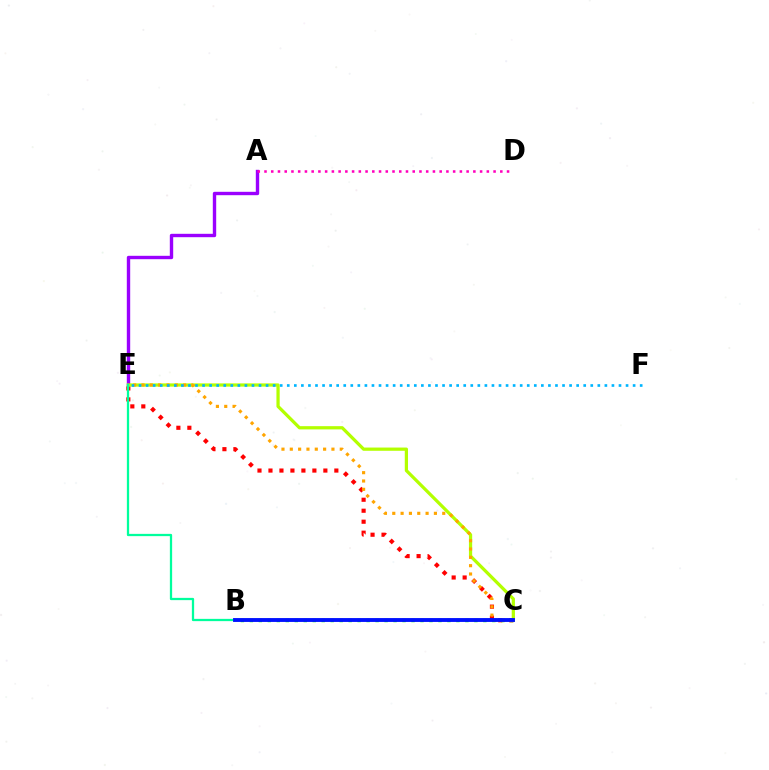{('C', 'E'): [{'color': '#ff0000', 'line_style': 'dotted', 'thickness': 2.98}, {'color': '#b3ff00', 'line_style': 'solid', 'thickness': 2.33}, {'color': '#ffa500', 'line_style': 'dotted', 'thickness': 2.26}], ('A', 'E'): [{'color': '#9b00ff', 'line_style': 'solid', 'thickness': 2.44}], ('A', 'D'): [{'color': '#ff00bd', 'line_style': 'dotted', 'thickness': 1.83}], ('B', 'E'): [{'color': '#00ff9d', 'line_style': 'solid', 'thickness': 1.63}], ('B', 'C'): [{'color': '#08ff00', 'line_style': 'dotted', 'thickness': 2.44}, {'color': '#0010ff', 'line_style': 'solid', 'thickness': 2.78}], ('E', 'F'): [{'color': '#00b5ff', 'line_style': 'dotted', 'thickness': 1.92}]}